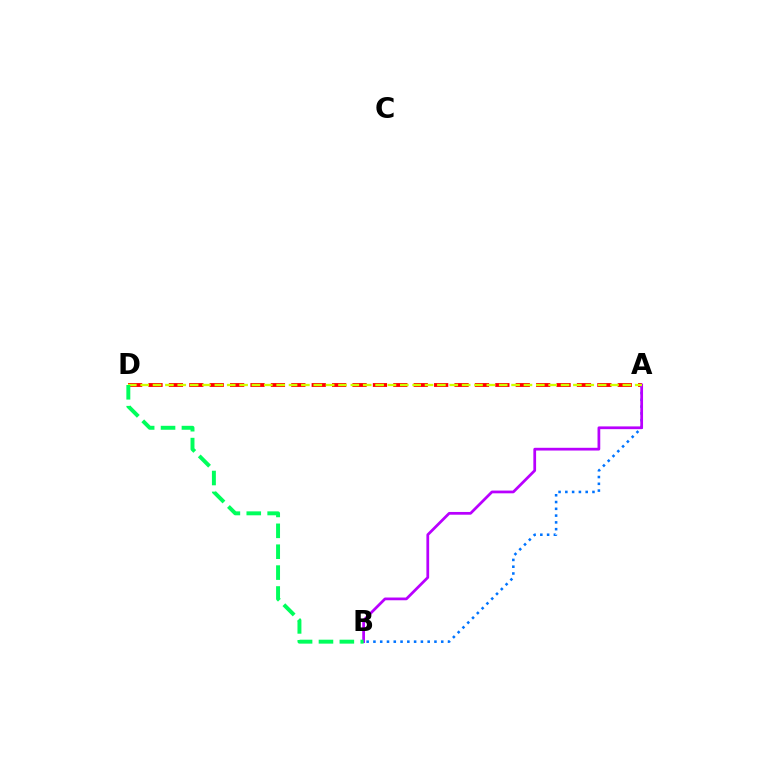{('A', 'D'): [{'color': '#ff0000', 'line_style': 'dashed', 'thickness': 2.77}, {'color': '#d1ff00', 'line_style': 'dashed', 'thickness': 1.68}], ('A', 'B'): [{'color': '#0074ff', 'line_style': 'dotted', 'thickness': 1.84}, {'color': '#b900ff', 'line_style': 'solid', 'thickness': 1.97}], ('B', 'D'): [{'color': '#00ff5c', 'line_style': 'dashed', 'thickness': 2.84}]}